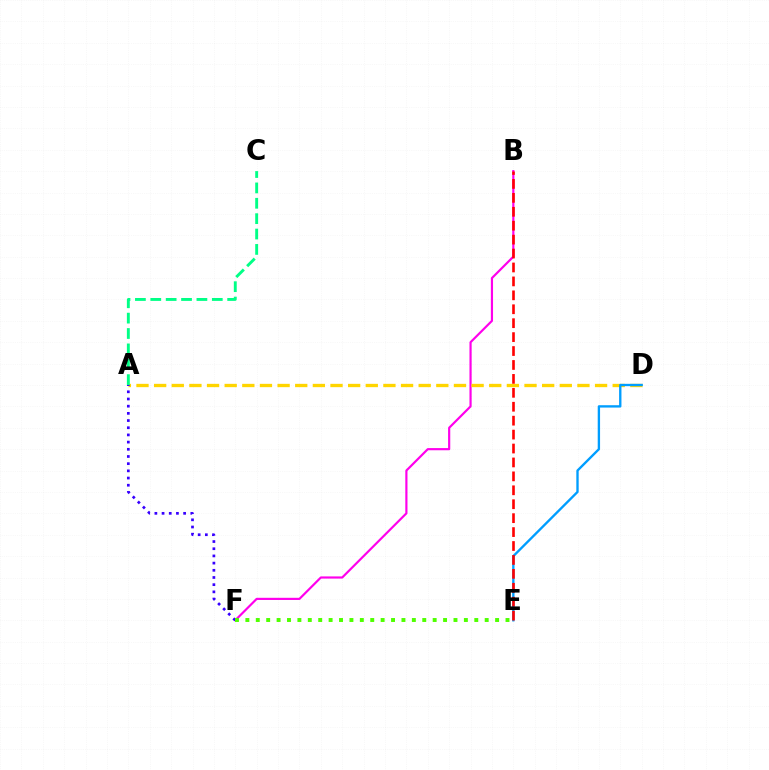{('B', 'F'): [{'color': '#ff00ed', 'line_style': 'solid', 'thickness': 1.57}], ('A', 'D'): [{'color': '#ffd500', 'line_style': 'dashed', 'thickness': 2.4}], ('A', 'C'): [{'color': '#00ff86', 'line_style': 'dashed', 'thickness': 2.09}], ('A', 'F'): [{'color': '#3700ff', 'line_style': 'dotted', 'thickness': 1.95}], ('E', 'F'): [{'color': '#4fff00', 'line_style': 'dotted', 'thickness': 2.83}], ('D', 'E'): [{'color': '#009eff', 'line_style': 'solid', 'thickness': 1.69}], ('B', 'E'): [{'color': '#ff0000', 'line_style': 'dashed', 'thickness': 1.89}]}